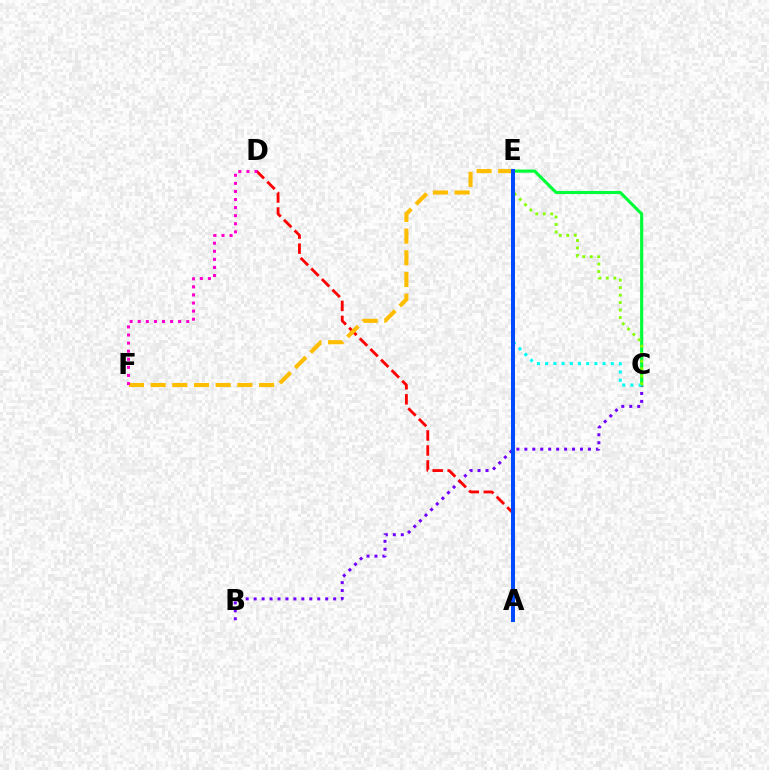{('B', 'C'): [{'color': '#7200ff', 'line_style': 'dotted', 'thickness': 2.16}], ('C', 'E'): [{'color': '#00ff39', 'line_style': 'solid', 'thickness': 2.24}, {'color': '#00fff6', 'line_style': 'dotted', 'thickness': 2.23}, {'color': '#84ff00', 'line_style': 'dotted', 'thickness': 2.03}], ('A', 'D'): [{'color': '#ff0000', 'line_style': 'dashed', 'thickness': 2.04}], ('E', 'F'): [{'color': '#ffbd00', 'line_style': 'dashed', 'thickness': 2.95}], ('A', 'E'): [{'color': '#004bff', 'line_style': 'solid', 'thickness': 2.88}], ('D', 'F'): [{'color': '#ff00cf', 'line_style': 'dotted', 'thickness': 2.2}]}